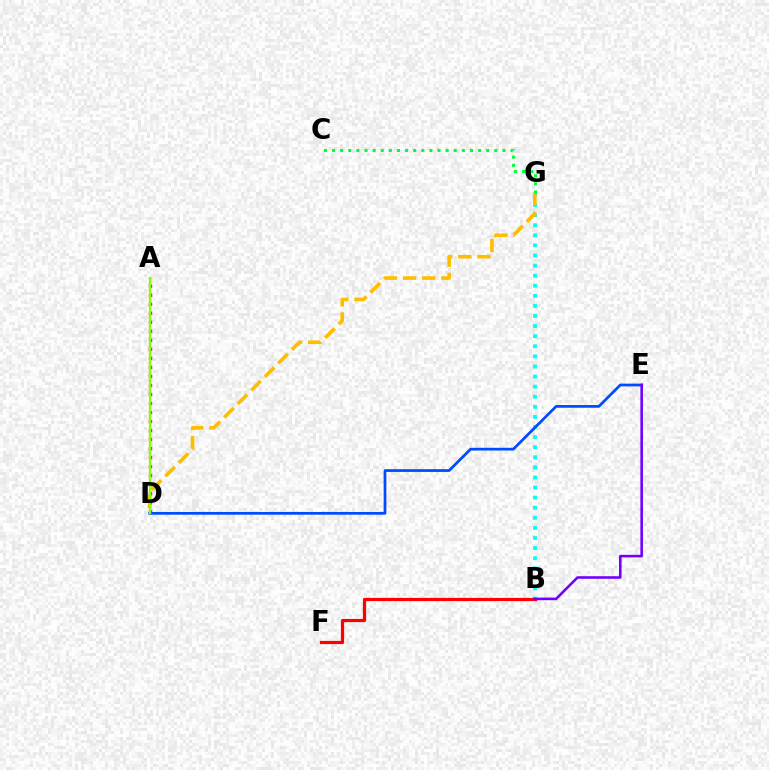{('B', 'G'): [{'color': '#00fff6', 'line_style': 'dotted', 'thickness': 2.74}], ('D', 'G'): [{'color': '#ffbd00', 'line_style': 'dashed', 'thickness': 2.6}], ('A', 'D'): [{'color': '#ff00cf', 'line_style': 'dotted', 'thickness': 2.45}, {'color': '#84ff00', 'line_style': 'solid', 'thickness': 1.68}], ('D', 'E'): [{'color': '#004bff', 'line_style': 'solid', 'thickness': 1.97}], ('B', 'F'): [{'color': '#ff0000', 'line_style': 'solid', 'thickness': 2.29}], ('B', 'E'): [{'color': '#7200ff', 'line_style': 'solid', 'thickness': 1.86}], ('C', 'G'): [{'color': '#00ff39', 'line_style': 'dotted', 'thickness': 2.2}]}